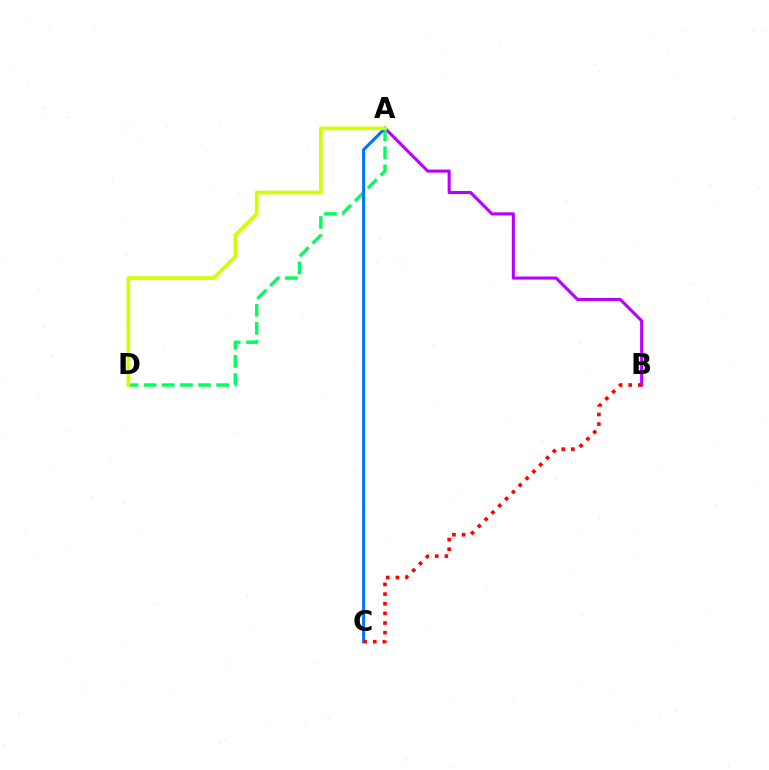{('A', 'B'): [{'color': '#b900ff', 'line_style': 'solid', 'thickness': 2.22}], ('A', 'D'): [{'color': '#00ff5c', 'line_style': 'dashed', 'thickness': 2.46}, {'color': '#d1ff00', 'line_style': 'solid', 'thickness': 2.65}], ('A', 'C'): [{'color': '#0074ff', 'line_style': 'solid', 'thickness': 2.2}], ('B', 'C'): [{'color': '#ff0000', 'line_style': 'dotted', 'thickness': 2.62}]}